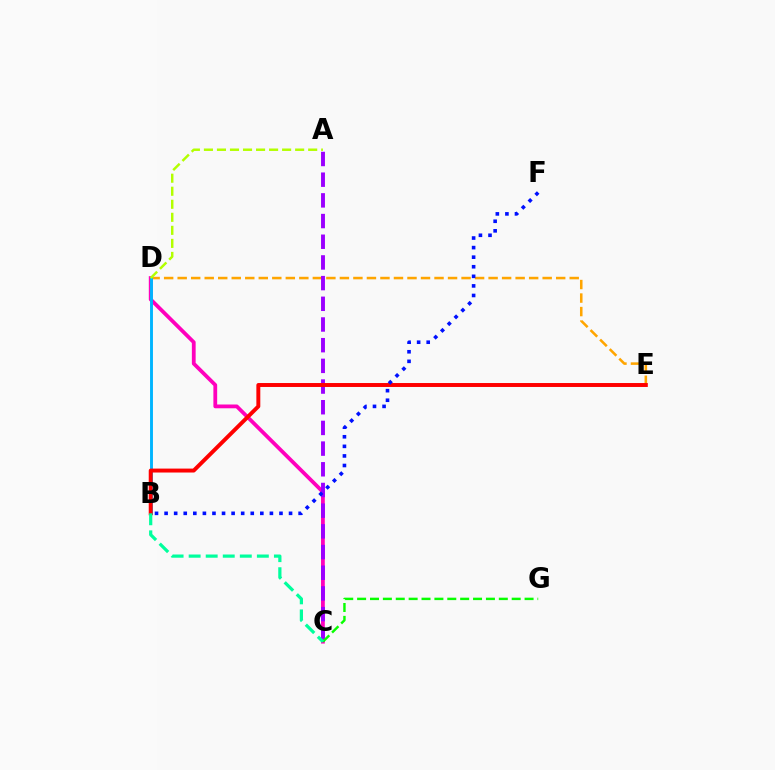{('C', 'D'): [{'color': '#ff00bd', 'line_style': 'solid', 'thickness': 2.72}], ('D', 'E'): [{'color': '#ffa500', 'line_style': 'dashed', 'thickness': 1.84}], ('A', 'C'): [{'color': '#9b00ff', 'line_style': 'dashed', 'thickness': 2.81}], ('B', 'D'): [{'color': '#00b5ff', 'line_style': 'solid', 'thickness': 2.09}], ('B', 'E'): [{'color': '#ff0000', 'line_style': 'solid', 'thickness': 2.83}], ('B', 'F'): [{'color': '#0010ff', 'line_style': 'dotted', 'thickness': 2.6}], ('C', 'G'): [{'color': '#08ff00', 'line_style': 'dashed', 'thickness': 1.75}], ('B', 'C'): [{'color': '#00ff9d', 'line_style': 'dashed', 'thickness': 2.32}], ('A', 'D'): [{'color': '#b3ff00', 'line_style': 'dashed', 'thickness': 1.77}]}